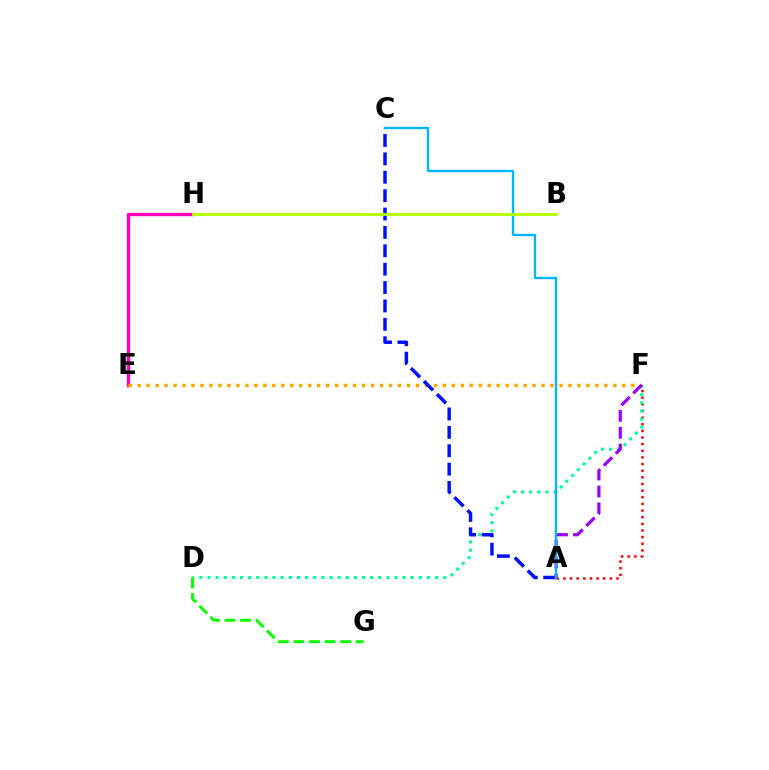{('A', 'F'): [{'color': '#ff0000', 'line_style': 'dotted', 'thickness': 1.8}, {'color': '#9b00ff', 'line_style': 'dashed', 'thickness': 2.3}], ('E', 'H'): [{'color': '#ff00bd', 'line_style': 'solid', 'thickness': 2.4}], ('D', 'F'): [{'color': '#00ff9d', 'line_style': 'dotted', 'thickness': 2.21}], ('D', 'G'): [{'color': '#08ff00', 'line_style': 'dashed', 'thickness': 2.11}], ('E', 'F'): [{'color': '#ffa500', 'line_style': 'dotted', 'thickness': 2.44}], ('A', 'C'): [{'color': '#0010ff', 'line_style': 'dashed', 'thickness': 2.5}, {'color': '#00b5ff', 'line_style': 'solid', 'thickness': 1.68}], ('B', 'H'): [{'color': '#b3ff00', 'line_style': 'solid', 'thickness': 2.05}]}